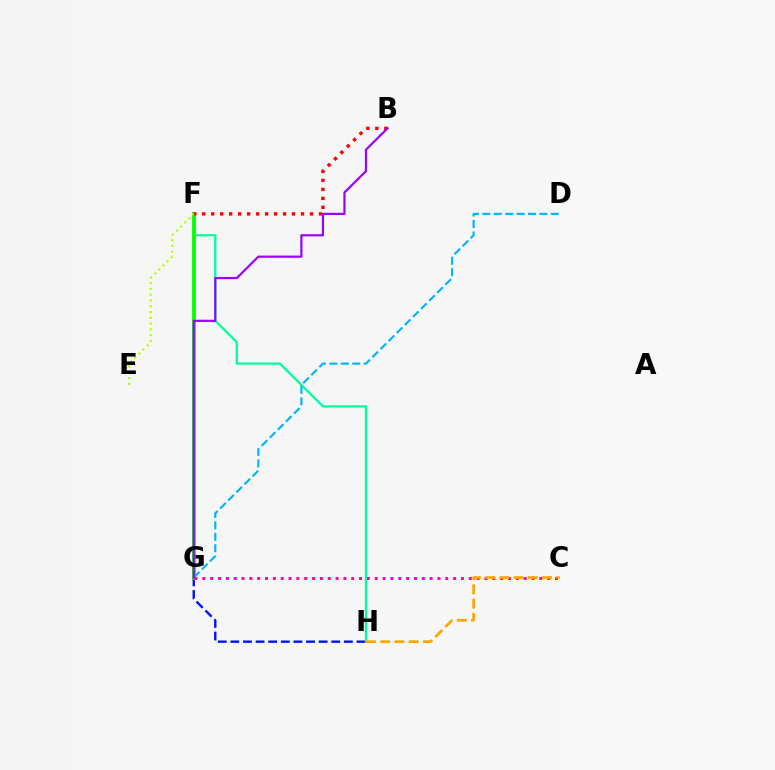{('G', 'H'): [{'color': '#0010ff', 'line_style': 'dashed', 'thickness': 1.71}], ('F', 'H'): [{'color': '#00ff9d', 'line_style': 'solid', 'thickness': 1.64}], ('F', 'G'): [{'color': '#08ff00', 'line_style': 'solid', 'thickness': 2.77}], ('D', 'G'): [{'color': '#00b5ff', 'line_style': 'dashed', 'thickness': 1.55}], ('B', 'F'): [{'color': '#ff0000', 'line_style': 'dotted', 'thickness': 2.44}], ('B', 'G'): [{'color': '#9b00ff', 'line_style': 'solid', 'thickness': 1.58}], ('E', 'F'): [{'color': '#b3ff00', 'line_style': 'dotted', 'thickness': 1.57}], ('C', 'G'): [{'color': '#ff00bd', 'line_style': 'dotted', 'thickness': 2.13}], ('C', 'H'): [{'color': '#ffa500', 'line_style': 'dashed', 'thickness': 1.93}]}